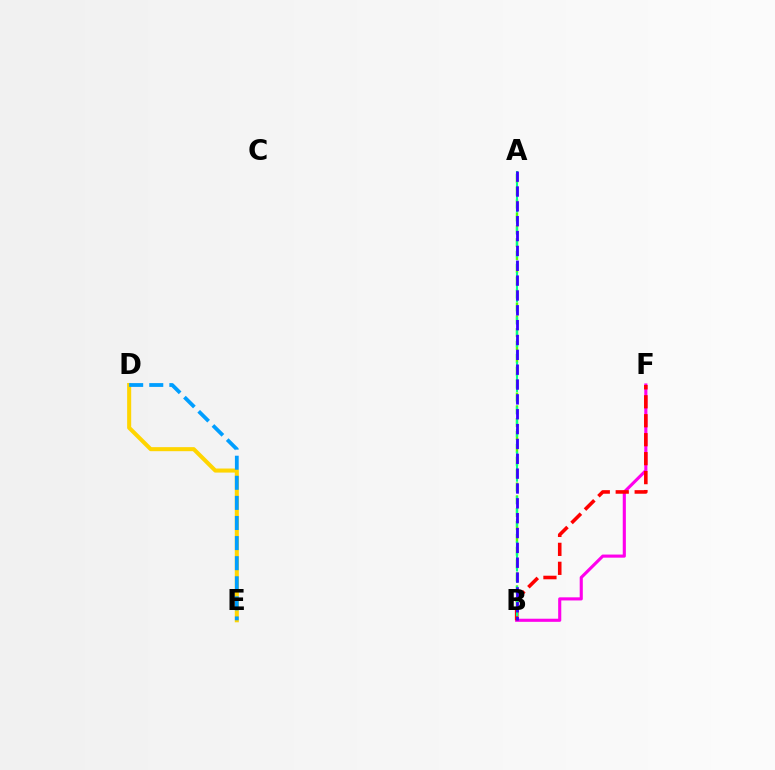{('D', 'E'): [{'color': '#ffd500', 'line_style': 'solid', 'thickness': 2.91}, {'color': '#009eff', 'line_style': 'dashed', 'thickness': 2.73}], ('B', 'F'): [{'color': '#ff00ed', 'line_style': 'solid', 'thickness': 2.24}, {'color': '#ff0000', 'line_style': 'dashed', 'thickness': 2.58}], ('A', 'B'): [{'color': '#4fff00', 'line_style': 'dashed', 'thickness': 1.75}, {'color': '#00ff86', 'line_style': 'dashed', 'thickness': 1.52}, {'color': '#3700ff', 'line_style': 'dashed', 'thickness': 2.02}]}